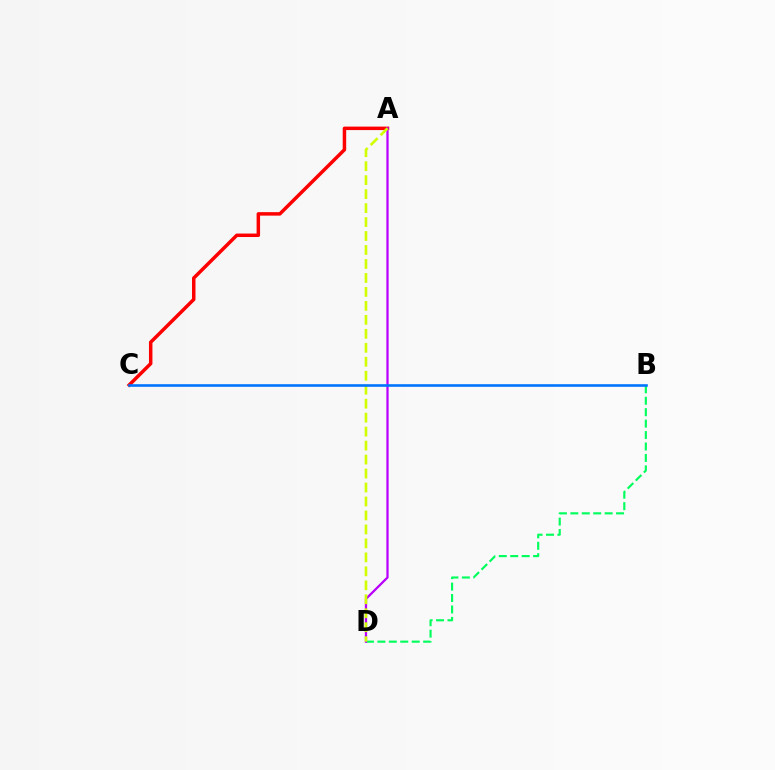{('A', 'C'): [{'color': '#ff0000', 'line_style': 'solid', 'thickness': 2.5}], ('B', 'D'): [{'color': '#00ff5c', 'line_style': 'dashed', 'thickness': 1.55}], ('A', 'D'): [{'color': '#b900ff', 'line_style': 'solid', 'thickness': 1.63}, {'color': '#d1ff00', 'line_style': 'dashed', 'thickness': 1.9}], ('B', 'C'): [{'color': '#0074ff', 'line_style': 'solid', 'thickness': 1.88}]}